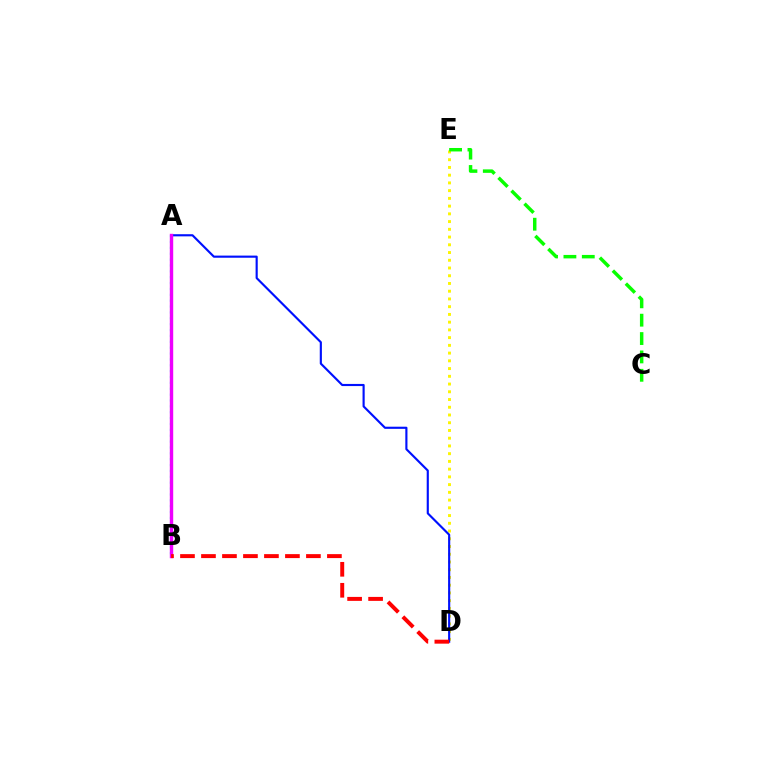{('A', 'B'): [{'color': '#00fff6', 'line_style': 'dotted', 'thickness': 1.6}, {'color': '#ee00ff', 'line_style': 'solid', 'thickness': 2.45}], ('D', 'E'): [{'color': '#fcf500', 'line_style': 'dotted', 'thickness': 2.1}], ('A', 'D'): [{'color': '#0010ff', 'line_style': 'solid', 'thickness': 1.54}], ('C', 'E'): [{'color': '#08ff00', 'line_style': 'dashed', 'thickness': 2.5}], ('B', 'D'): [{'color': '#ff0000', 'line_style': 'dashed', 'thickness': 2.85}]}